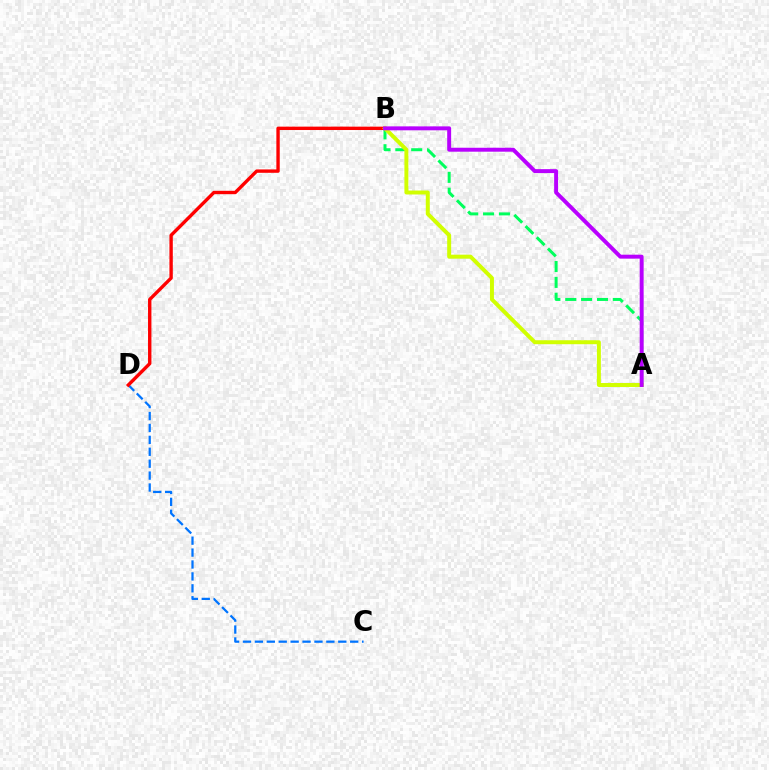{('A', 'B'): [{'color': '#00ff5c', 'line_style': 'dashed', 'thickness': 2.15}, {'color': '#d1ff00', 'line_style': 'solid', 'thickness': 2.86}, {'color': '#b900ff', 'line_style': 'solid', 'thickness': 2.83}], ('C', 'D'): [{'color': '#0074ff', 'line_style': 'dashed', 'thickness': 1.62}], ('B', 'D'): [{'color': '#ff0000', 'line_style': 'solid', 'thickness': 2.43}]}